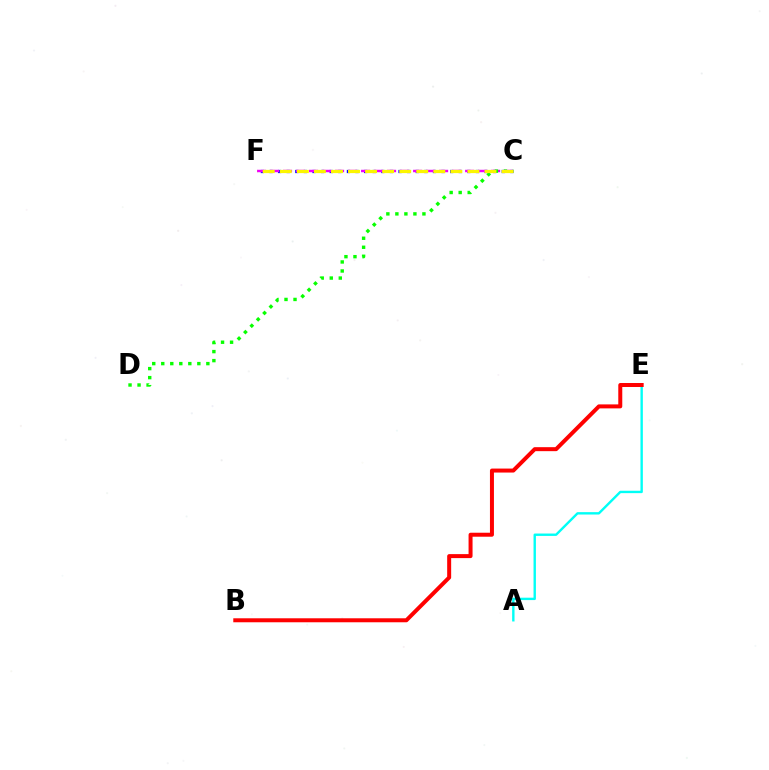{('A', 'E'): [{'color': '#00fff6', 'line_style': 'solid', 'thickness': 1.72}], ('C', 'F'): [{'color': '#0010ff', 'line_style': 'dotted', 'thickness': 2.34}, {'color': '#ee00ff', 'line_style': 'dashed', 'thickness': 1.77}, {'color': '#fcf500', 'line_style': 'dashed', 'thickness': 2.32}], ('B', 'E'): [{'color': '#ff0000', 'line_style': 'solid', 'thickness': 2.87}], ('C', 'D'): [{'color': '#08ff00', 'line_style': 'dotted', 'thickness': 2.45}]}